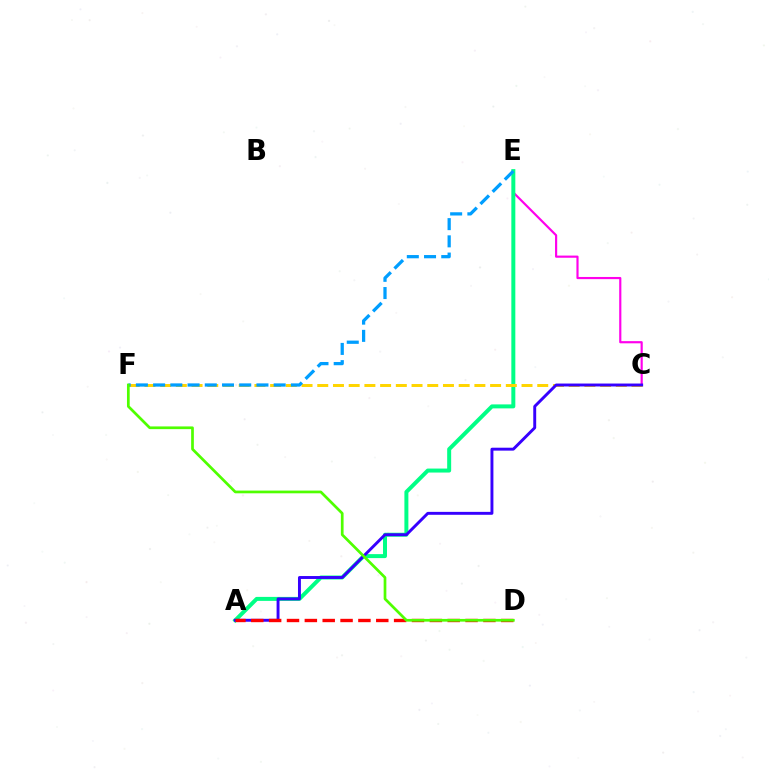{('C', 'E'): [{'color': '#ff00ed', 'line_style': 'solid', 'thickness': 1.56}], ('A', 'E'): [{'color': '#00ff86', 'line_style': 'solid', 'thickness': 2.87}], ('C', 'F'): [{'color': '#ffd500', 'line_style': 'dashed', 'thickness': 2.13}], ('A', 'C'): [{'color': '#3700ff', 'line_style': 'solid', 'thickness': 2.1}], ('E', 'F'): [{'color': '#009eff', 'line_style': 'dashed', 'thickness': 2.34}], ('A', 'D'): [{'color': '#ff0000', 'line_style': 'dashed', 'thickness': 2.43}], ('D', 'F'): [{'color': '#4fff00', 'line_style': 'solid', 'thickness': 1.95}]}